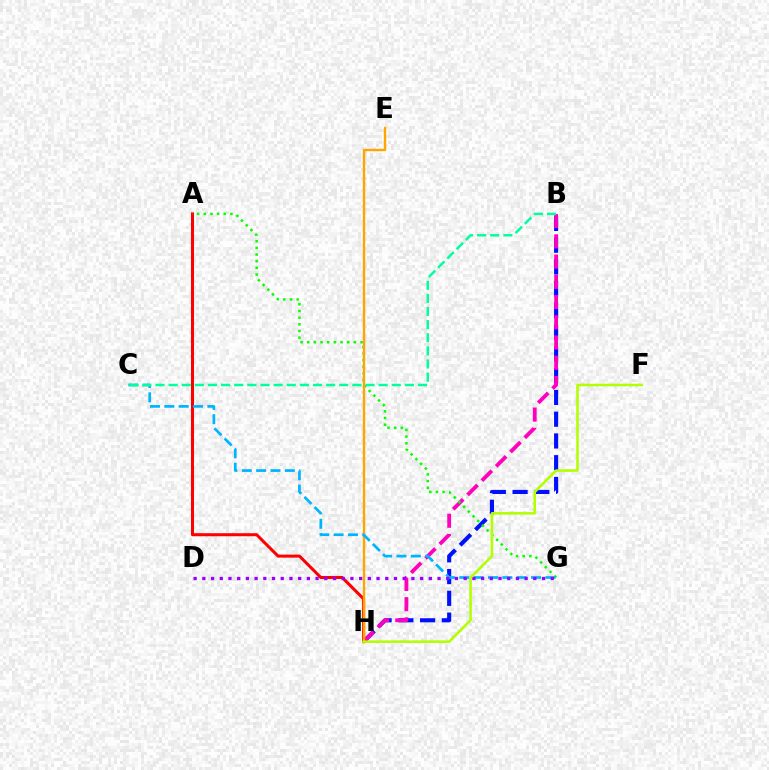{('B', 'H'): [{'color': '#0010ff', 'line_style': 'dashed', 'thickness': 2.95}, {'color': '#ff00bd', 'line_style': 'dashed', 'thickness': 2.75}], ('A', 'H'): [{'color': '#ff0000', 'line_style': 'solid', 'thickness': 2.19}], ('A', 'G'): [{'color': '#08ff00', 'line_style': 'dotted', 'thickness': 1.81}], ('E', 'H'): [{'color': '#ffa500', 'line_style': 'solid', 'thickness': 1.73}], ('C', 'G'): [{'color': '#00b5ff', 'line_style': 'dashed', 'thickness': 1.95}], ('D', 'G'): [{'color': '#9b00ff', 'line_style': 'dotted', 'thickness': 2.37}], ('B', 'C'): [{'color': '#00ff9d', 'line_style': 'dashed', 'thickness': 1.78}], ('F', 'H'): [{'color': '#b3ff00', 'line_style': 'solid', 'thickness': 1.84}]}